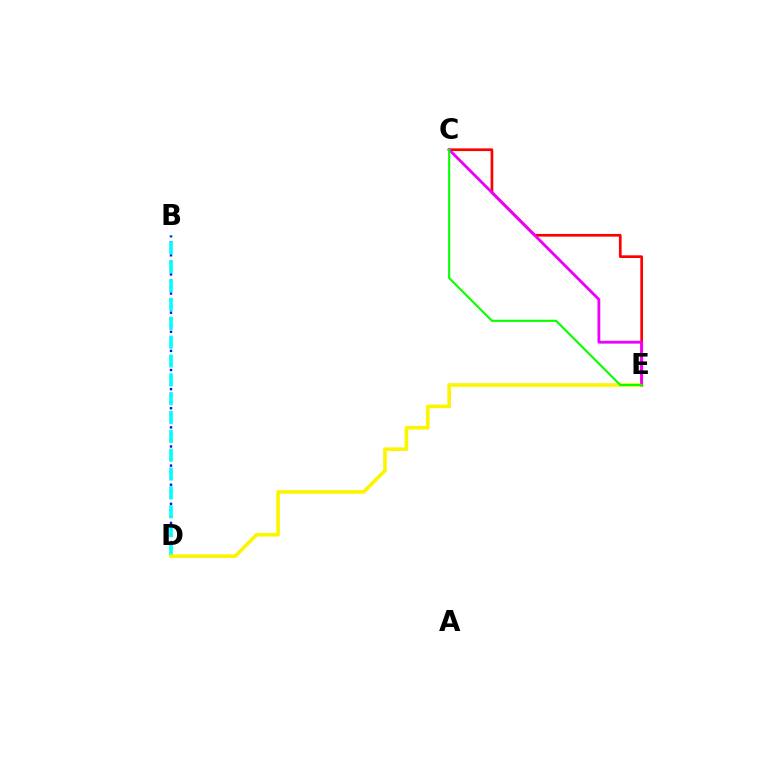{('B', 'D'): [{'color': '#0010ff', 'line_style': 'dotted', 'thickness': 1.73}, {'color': '#00fff6', 'line_style': 'dashed', 'thickness': 2.56}], ('C', 'E'): [{'color': '#ff0000', 'line_style': 'solid', 'thickness': 1.94}, {'color': '#ee00ff', 'line_style': 'solid', 'thickness': 2.03}, {'color': '#08ff00', 'line_style': 'solid', 'thickness': 1.52}], ('D', 'E'): [{'color': '#fcf500', 'line_style': 'solid', 'thickness': 2.6}]}